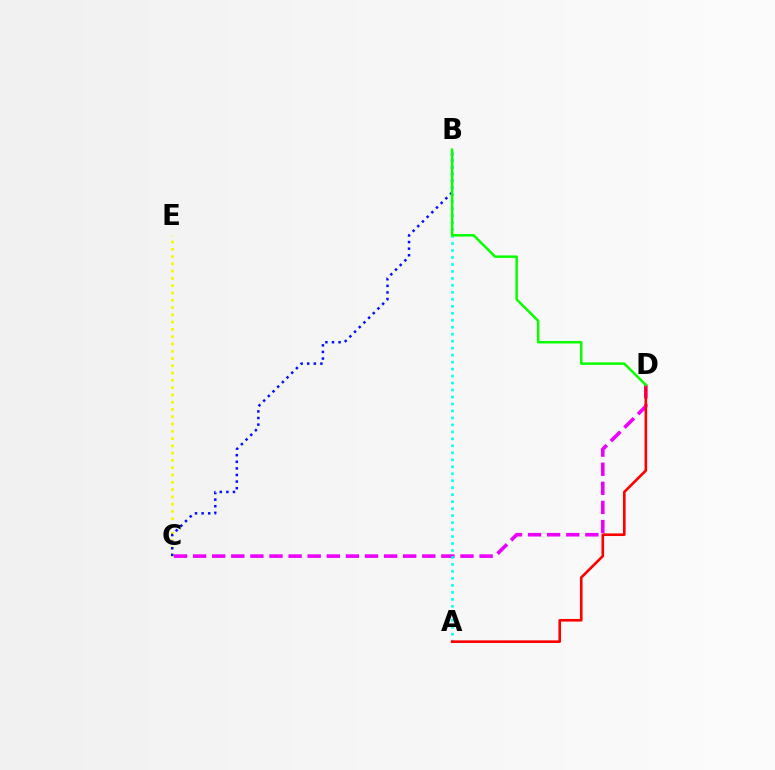{('C', 'E'): [{'color': '#fcf500', 'line_style': 'dotted', 'thickness': 1.98}], ('C', 'D'): [{'color': '#ee00ff', 'line_style': 'dashed', 'thickness': 2.59}], ('B', 'C'): [{'color': '#0010ff', 'line_style': 'dotted', 'thickness': 1.79}], ('A', 'B'): [{'color': '#00fff6', 'line_style': 'dotted', 'thickness': 1.9}], ('A', 'D'): [{'color': '#ff0000', 'line_style': 'solid', 'thickness': 1.89}], ('B', 'D'): [{'color': '#08ff00', 'line_style': 'solid', 'thickness': 1.8}]}